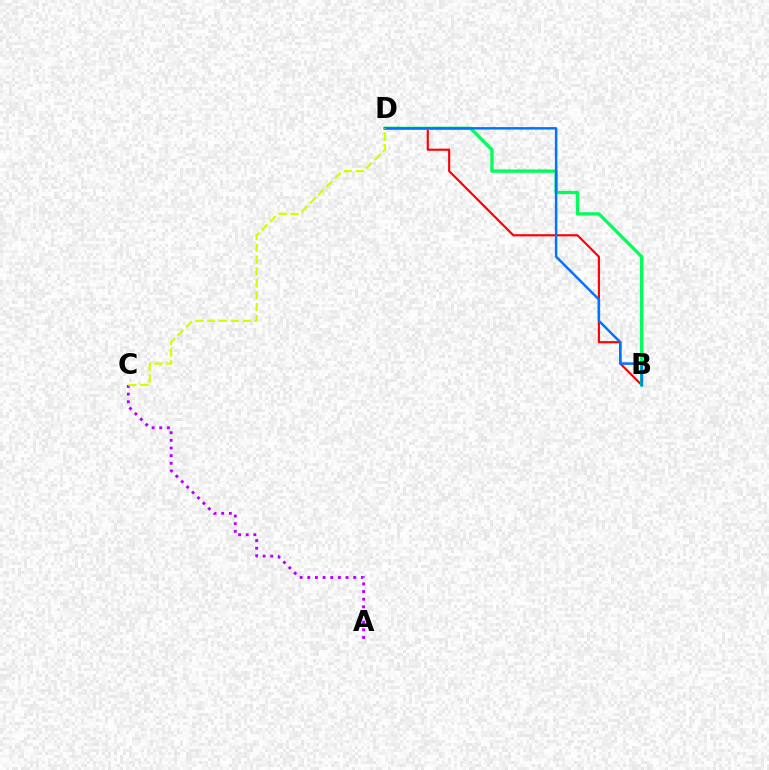{('A', 'C'): [{'color': '#b900ff', 'line_style': 'dotted', 'thickness': 2.08}], ('B', 'D'): [{'color': '#ff0000', 'line_style': 'solid', 'thickness': 1.55}, {'color': '#00ff5c', 'line_style': 'solid', 'thickness': 2.39}, {'color': '#0074ff', 'line_style': 'solid', 'thickness': 1.78}], ('C', 'D'): [{'color': '#d1ff00', 'line_style': 'dashed', 'thickness': 1.61}]}